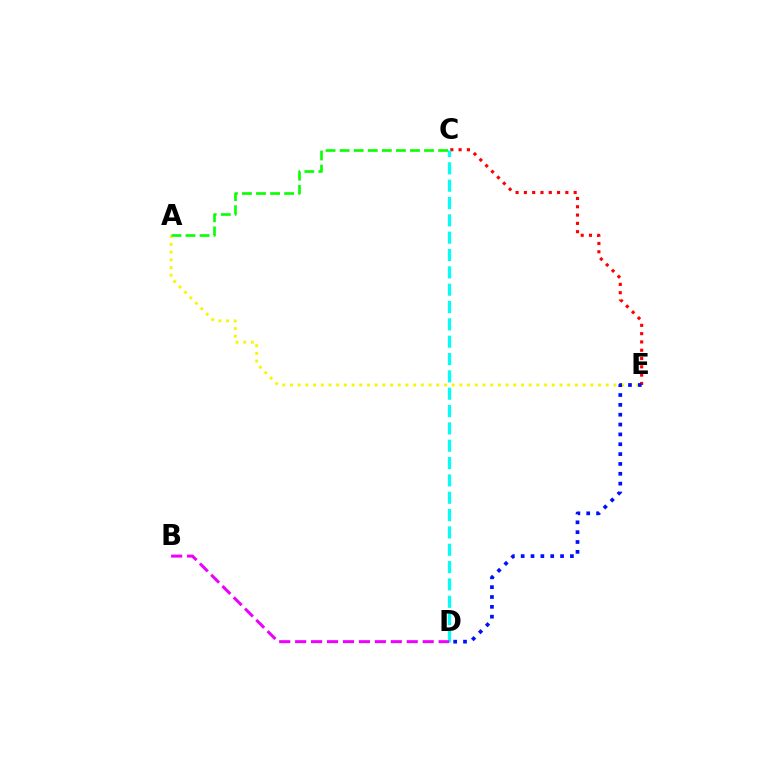{('C', 'E'): [{'color': '#ff0000', 'line_style': 'dotted', 'thickness': 2.25}], ('A', 'E'): [{'color': '#fcf500', 'line_style': 'dotted', 'thickness': 2.09}], ('C', 'D'): [{'color': '#00fff6', 'line_style': 'dashed', 'thickness': 2.36}], ('B', 'D'): [{'color': '#ee00ff', 'line_style': 'dashed', 'thickness': 2.17}], ('D', 'E'): [{'color': '#0010ff', 'line_style': 'dotted', 'thickness': 2.68}], ('A', 'C'): [{'color': '#08ff00', 'line_style': 'dashed', 'thickness': 1.91}]}